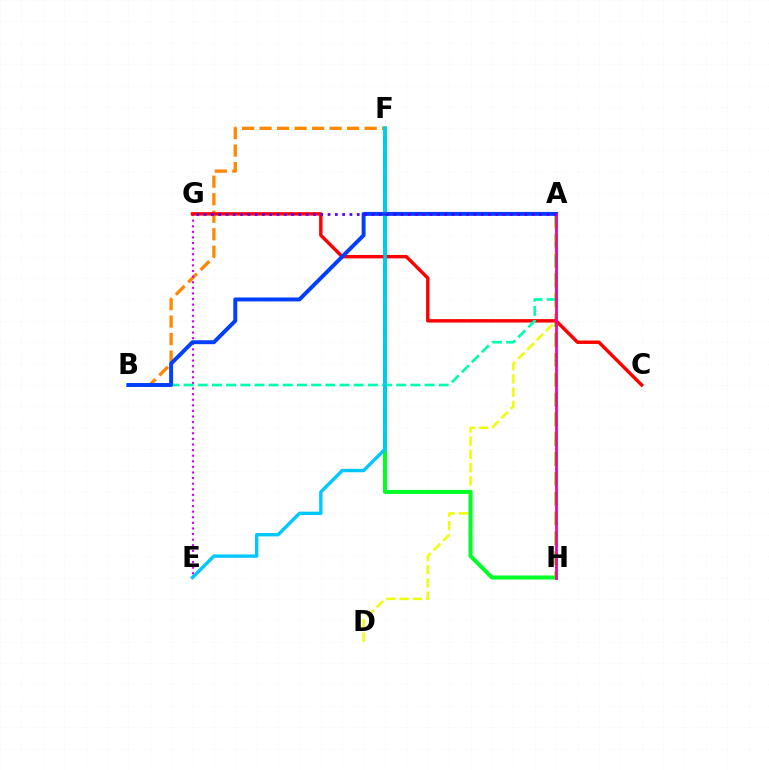{('A', 'H'): [{'color': '#66ff00', 'line_style': 'dashed', 'thickness': 2.7}, {'color': '#ff00a0', 'line_style': 'solid', 'thickness': 2.01}], ('B', 'F'): [{'color': '#ff8800', 'line_style': 'dashed', 'thickness': 2.38}], ('E', 'G'): [{'color': '#d600ff', 'line_style': 'dotted', 'thickness': 1.52}], ('A', 'D'): [{'color': '#eeff00', 'line_style': 'dashed', 'thickness': 1.8}], ('F', 'H'): [{'color': '#00ff27', 'line_style': 'solid', 'thickness': 2.9}], ('C', 'G'): [{'color': '#ff0000', 'line_style': 'solid', 'thickness': 2.47}], ('A', 'B'): [{'color': '#00ffaf', 'line_style': 'dashed', 'thickness': 1.93}, {'color': '#003fff', 'line_style': 'solid', 'thickness': 2.84}], ('E', 'F'): [{'color': '#00c7ff', 'line_style': 'solid', 'thickness': 2.43}], ('A', 'G'): [{'color': '#4f00ff', 'line_style': 'dotted', 'thickness': 1.98}]}